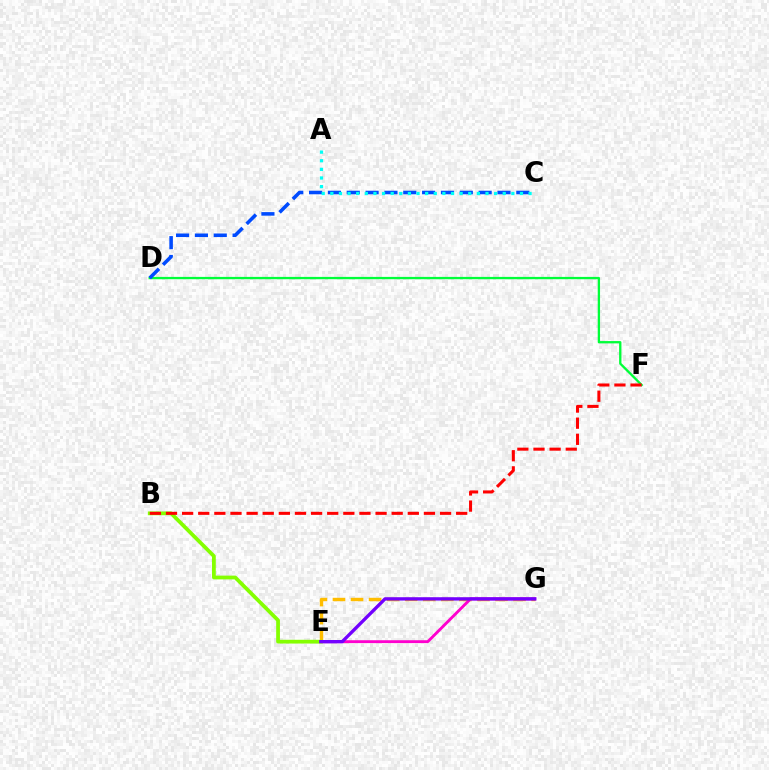{('E', 'G'): [{'color': '#ffbd00', 'line_style': 'dashed', 'thickness': 2.45}, {'color': '#ff00cf', 'line_style': 'solid', 'thickness': 2.07}, {'color': '#7200ff', 'line_style': 'solid', 'thickness': 2.4}], ('D', 'F'): [{'color': '#00ff39', 'line_style': 'solid', 'thickness': 1.67}], ('C', 'D'): [{'color': '#004bff', 'line_style': 'dashed', 'thickness': 2.56}], ('B', 'E'): [{'color': '#84ff00', 'line_style': 'solid', 'thickness': 2.71}], ('A', 'C'): [{'color': '#00fff6', 'line_style': 'dotted', 'thickness': 2.34}], ('B', 'F'): [{'color': '#ff0000', 'line_style': 'dashed', 'thickness': 2.19}]}